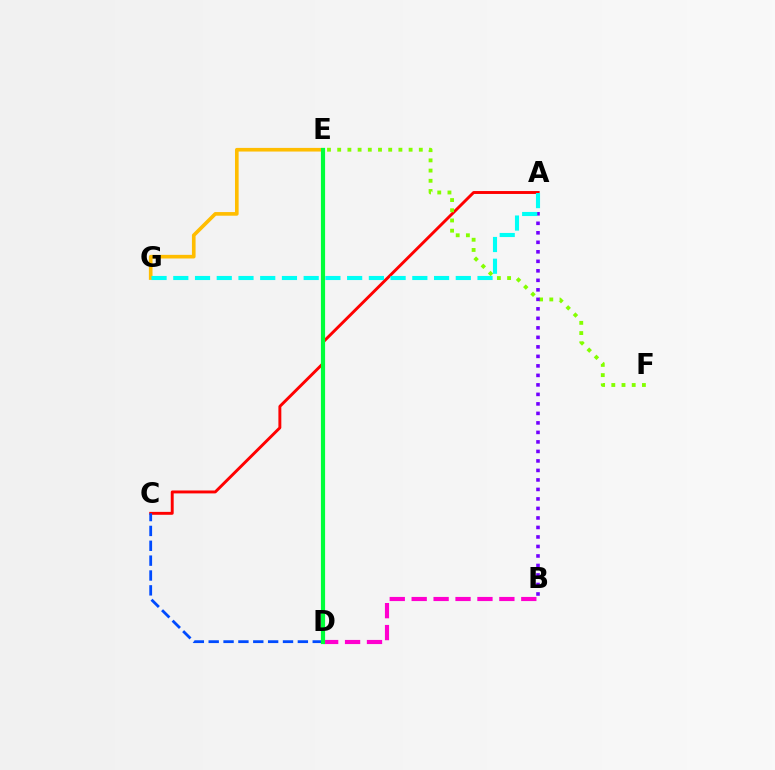{('B', 'D'): [{'color': '#ff00cf', 'line_style': 'dashed', 'thickness': 2.98}], ('E', 'G'): [{'color': '#ffbd00', 'line_style': 'solid', 'thickness': 2.62}], ('A', 'C'): [{'color': '#ff0000', 'line_style': 'solid', 'thickness': 2.1}], ('E', 'F'): [{'color': '#84ff00', 'line_style': 'dotted', 'thickness': 2.77}], ('A', 'B'): [{'color': '#7200ff', 'line_style': 'dotted', 'thickness': 2.58}], ('C', 'D'): [{'color': '#004bff', 'line_style': 'dashed', 'thickness': 2.02}], ('A', 'G'): [{'color': '#00fff6', 'line_style': 'dashed', 'thickness': 2.95}], ('D', 'E'): [{'color': '#00ff39', 'line_style': 'solid', 'thickness': 3.0}]}